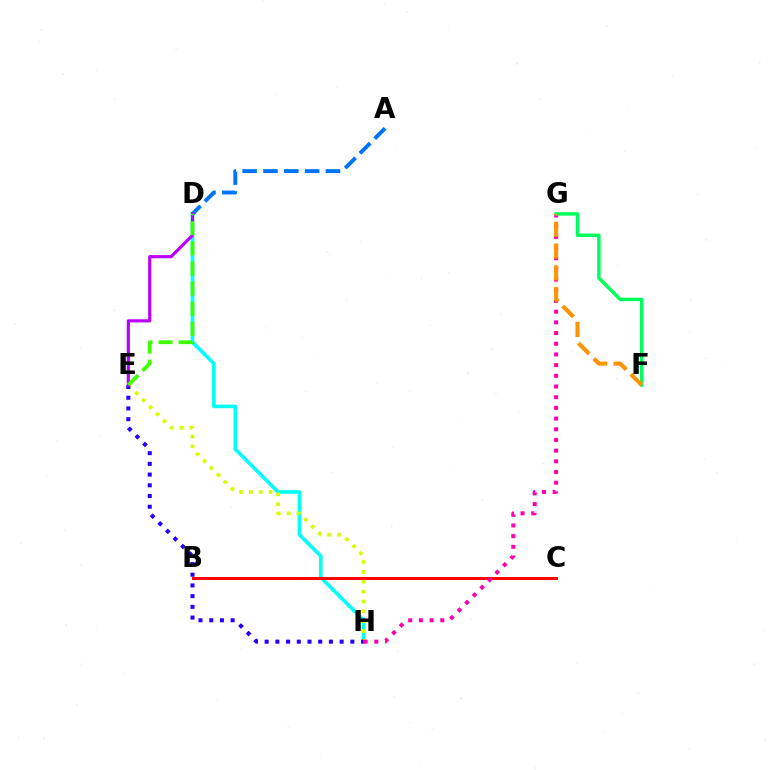{('D', 'H'): [{'color': '#00fff6', 'line_style': 'solid', 'thickness': 2.6}], ('B', 'C'): [{'color': '#ff0000', 'line_style': 'solid', 'thickness': 2.12}], ('E', 'H'): [{'color': '#d1ff00', 'line_style': 'dotted', 'thickness': 2.68}, {'color': '#2500ff', 'line_style': 'dotted', 'thickness': 2.91}], ('A', 'D'): [{'color': '#0074ff', 'line_style': 'dashed', 'thickness': 2.83}], ('G', 'H'): [{'color': '#ff00ac', 'line_style': 'dotted', 'thickness': 2.9}], ('F', 'G'): [{'color': '#00ff5c', 'line_style': 'solid', 'thickness': 2.49}, {'color': '#ff9400', 'line_style': 'dashed', 'thickness': 2.96}], ('D', 'E'): [{'color': '#b900ff', 'line_style': 'solid', 'thickness': 2.27}, {'color': '#3dff00', 'line_style': 'dashed', 'thickness': 2.74}]}